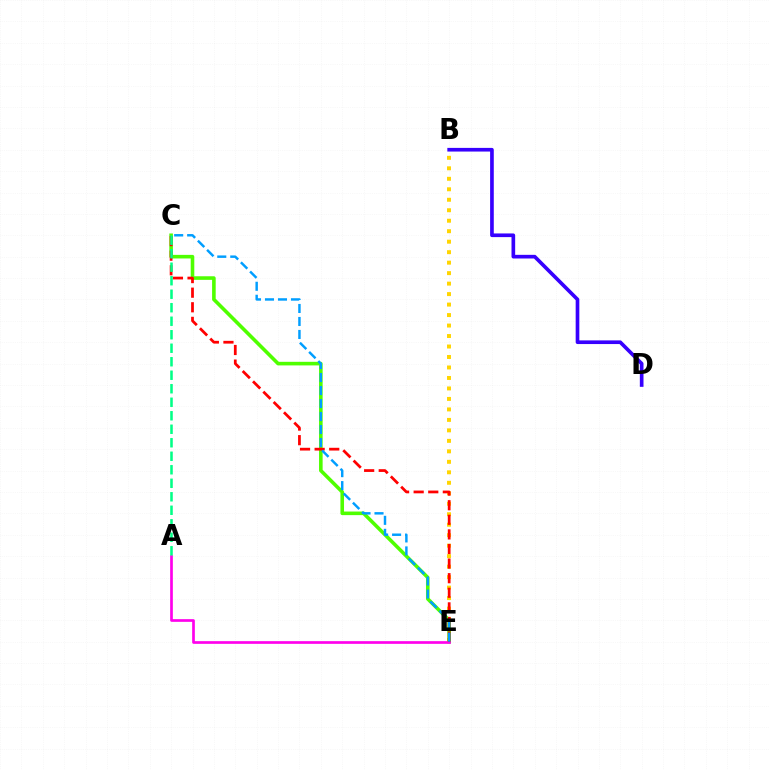{('B', 'E'): [{'color': '#ffd500', 'line_style': 'dotted', 'thickness': 2.85}], ('B', 'D'): [{'color': '#3700ff', 'line_style': 'solid', 'thickness': 2.64}], ('C', 'E'): [{'color': '#4fff00', 'line_style': 'solid', 'thickness': 2.59}, {'color': '#ff0000', 'line_style': 'dashed', 'thickness': 1.98}, {'color': '#009eff', 'line_style': 'dashed', 'thickness': 1.76}], ('A', 'E'): [{'color': '#ff00ed', 'line_style': 'solid', 'thickness': 1.93}], ('A', 'C'): [{'color': '#00ff86', 'line_style': 'dashed', 'thickness': 1.83}]}